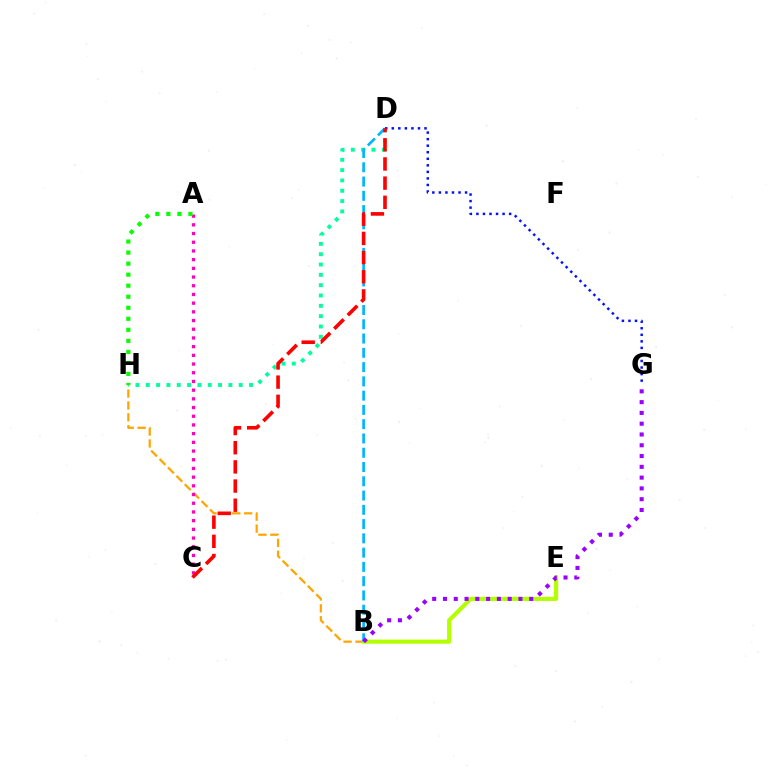{('B', 'H'): [{'color': '#ffa500', 'line_style': 'dashed', 'thickness': 1.61}], ('D', 'H'): [{'color': '#00ff9d', 'line_style': 'dotted', 'thickness': 2.81}], ('A', 'C'): [{'color': '#ff00bd', 'line_style': 'dotted', 'thickness': 2.36}], ('B', 'E'): [{'color': '#b3ff00', 'line_style': 'solid', 'thickness': 2.98}], ('D', 'G'): [{'color': '#0010ff', 'line_style': 'dotted', 'thickness': 1.78}], ('B', 'D'): [{'color': '#00b5ff', 'line_style': 'dashed', 'thickness': 1.94}], ('C', 'D'): [{'color': '#ff0000', 'line_style': 'dashed', 'thickness': 2.6}], ('B', 'G'): [{'color': '#9b00ff', 'line_style': 'dotted', 'thickness': 2.93}], ('A', 'H'): [{'color': '#08ff00', 'line_style': 'dotted', 'thickness': 3.0}]}